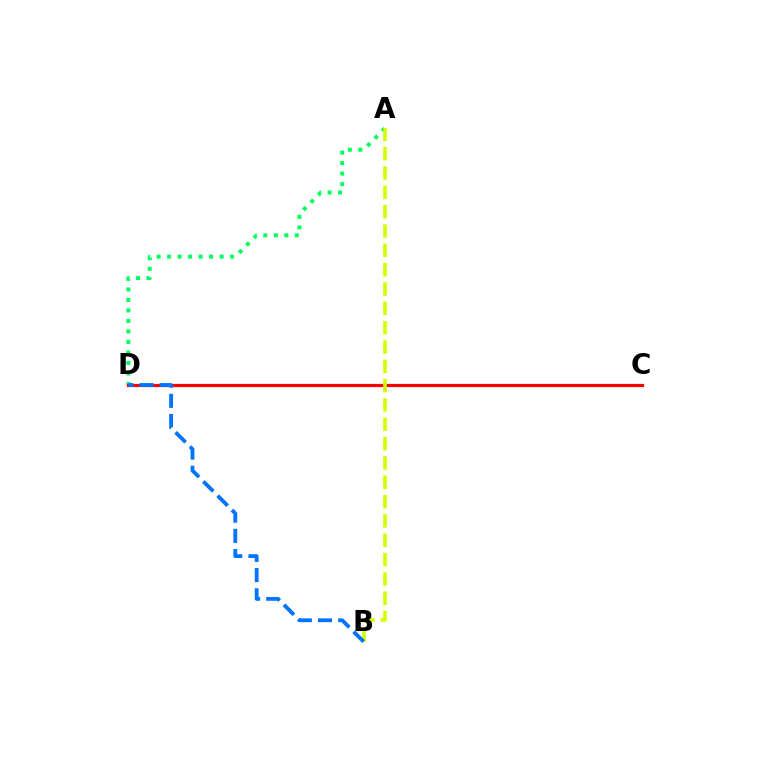{('A', 'D'): [{'color': '#00ff5c', 'line_style': 'dotted', 'thickness': 2.85}], ('C', 'D'): [{'color': '#b900ff', 'line_style': 'solid', 'thickness': 2.18}, {'color': '#ff0000', 'line_style': 'solid', 'thickness': 2.28}], ('A', 'B'): [{'color': '#d1ff00', 'line_style': 'dashed', 'thickness': 2.63}], ('B', 'D'): [{'color': '#0074ff', 'line_style': 'dashed', 'thickness': 2.74}]}